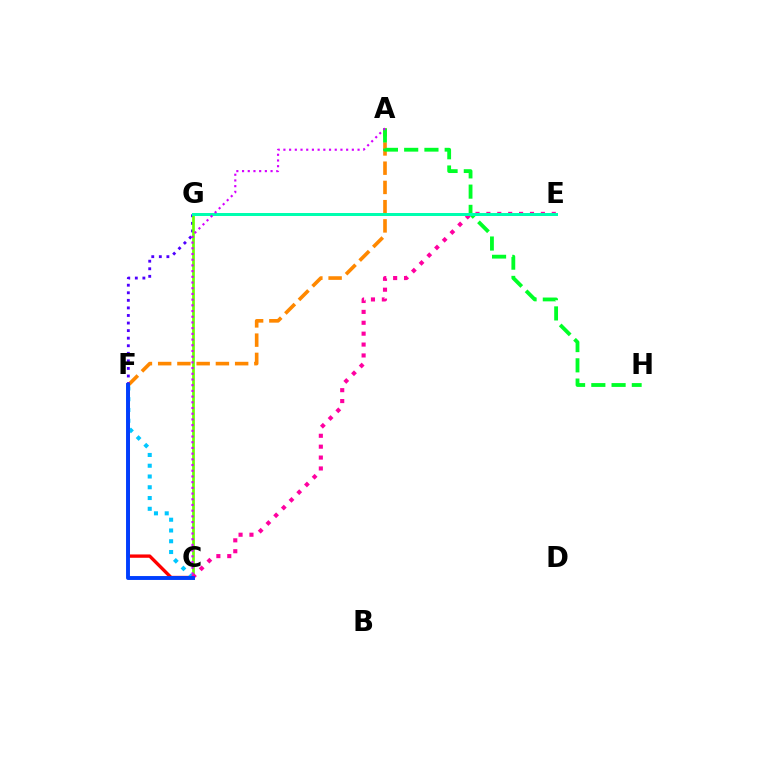{('A', 'F'): [{'color': '#ff8800', 'line_style': 'dashed', 'thickness': 2.61}], ('F', 'G'): [{'color': '#4f00ff', 'line_style': 'dotted', 'thickness': 2.06}], ('C', 'G'): [{'color': '#66ff00', 'line_style': 'solid', 'thickness': 1.95}], ('C', 'F'): [{'color': '#ff0000', 'line_style': 'solid', 'thickness': 2.4}, {'color': '#00c7ff', 'line_style': 'dotted', 'thickness': 2.93}, {'color': '#003fff', 'line_style': 'solid', 'thickness': 2.81}], ('A', 'H'): [{'color': '#00ff27', 'line_style': 'dashed', 'thickness': 2.75}], ('E', 'G'): [{'color': '#eeff00', 'line_style': 'dashed', 'thickness': 1.9}, {'color': '#00ffaf', 'line_style': 'solid', 'thickness': 2.16}], ('C', 'E'): [{'color': '#ff00a0', 'line_style': 'dotted', 'thickness': 2.96}], ('A', 'C'): [{'color': '#d600ff', 'line_style': 'dotted', 'thickness': 1.55}]}